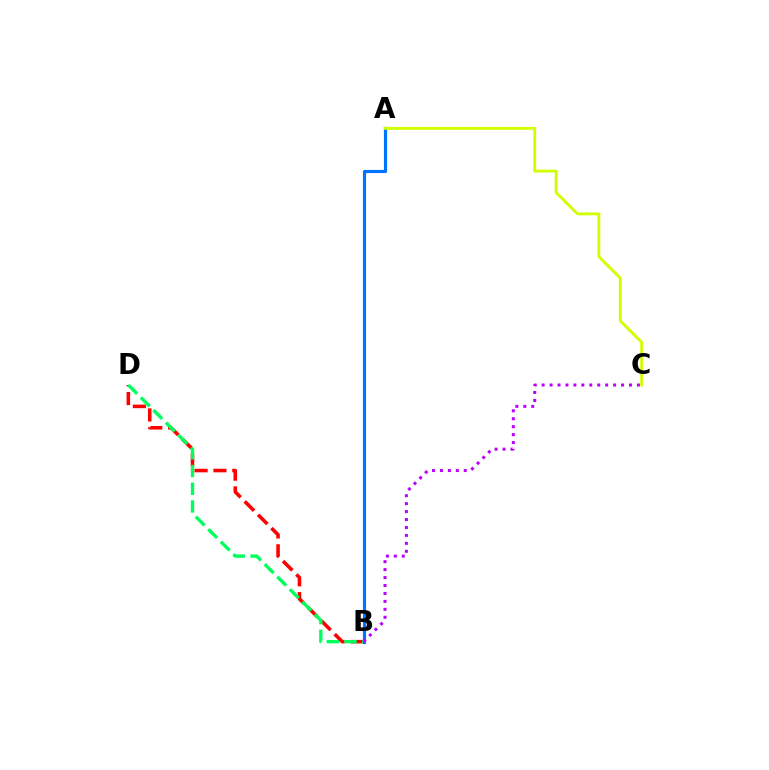{('B', 'D'): [{'color': '#ff0000', 'line_style': 'dashed', 'thickness': 2.57}, {'color': '#00ff5c', 'line_style': 'dashed', 'thickness': 2.41}], ('A', 'B'): [{'color': '#0074ff', 'line_style': 'solid', 'thickness': 2.27}], ('A', 'C'): [{'color': '#d1ff00', 'line_style': 'solid', 'thickness': 2.06}], ('B', 'C'): [{'color': '#b900ff', 'line_style': 'dotted', 'thickness': 2.16}]}